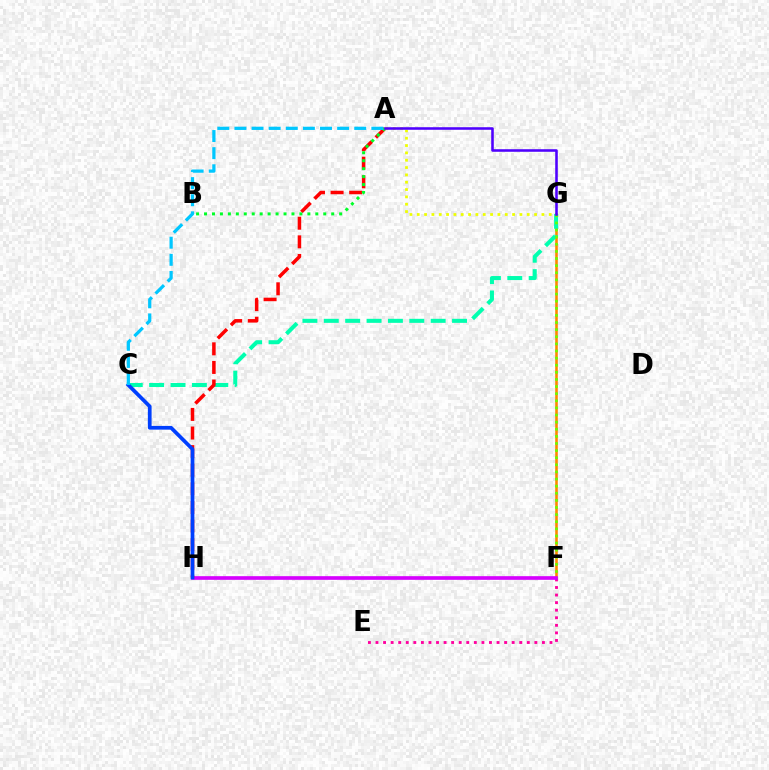{('F', 'G'): [{'color': '#ff8800', 'line_style': 'solid', 'thickness': 1.87}, {'color': '#66ff00', 'line_style': 'dotted', 'thickness': 1.93}], ('C', 'G'): [{'color': '#00ffaf', 'line_style': 'dashed', 'thickness': 2.9}], ('E', 'F'): [{'color': '#ff00a0', 'line_style': 'dotted', 'thickness': 2.06}], ('F', 'H'): [{'color': '#d600ff', 'line_style': 'solid', 'thickness': 2.63}], ('A', 'H'): [{'color': '#ff0000', 'line_style': 'dashed', 'thickness': 2.53}], ('A', 'B'): [{'color': '#00ff27', 'line_style': 'dotted', 'thickness': 2.16}], ('C', 'H'): [{'color': '#003fff', 'line_style': 'solid', 'thickness': 2.68}], ('A', 'G'): [{'color': '#eeff00', 'line_style': 'dotted', 'thickness': 1.99}, {'color': '#4f00ff', 'line_style': 'solid', 'thickness': 1.85}], ('A', 'C'): [{'color': '#00c7ff', 'line_style': 'dashed', 'thickness': 2.33}]}